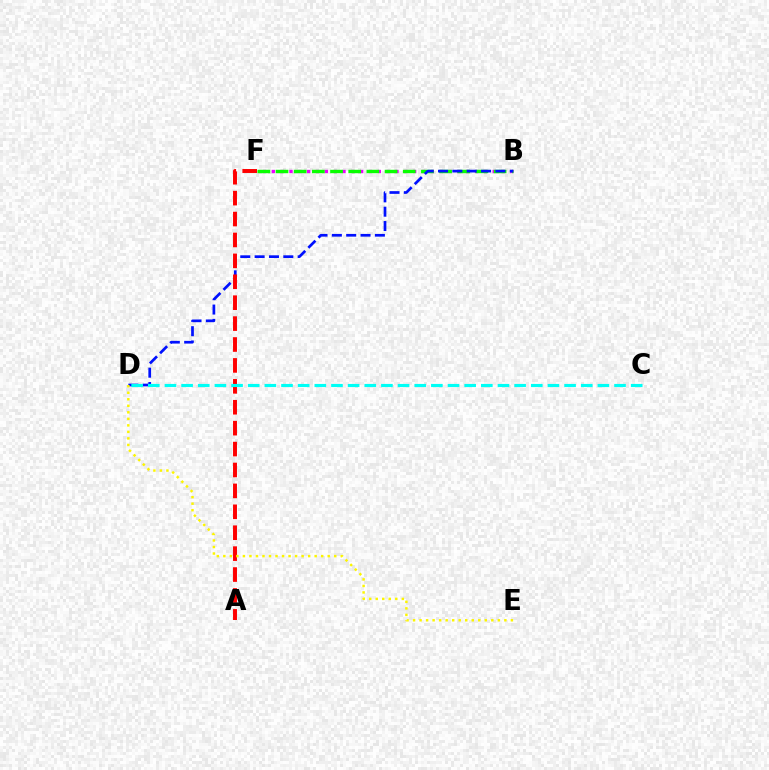{('B', 'F'): [{'color': '#ee00ff', 'line_style': 'dotted', 'thickness': 2.4}, {'color': '#08ff00', 'line_style': 'dashed', 'thickness': 2.47}], ('B', 'D'): [{'color': '#0010ff', 'line_style': 'dashed', 'thickness': 1.95}], ('A', 'F'): [{'color': '#ff0000', 'line_style': 'dashed', 'thickness': 2.84}], ('C', 'D'): [{'color': '#00fff6', 'line_style': 'dashed', 'thickness': 2.26}], ('D', 'E'): [{'color': '#fcf500', 'line_style': 'dotted', 'thickness': 1.77}]}